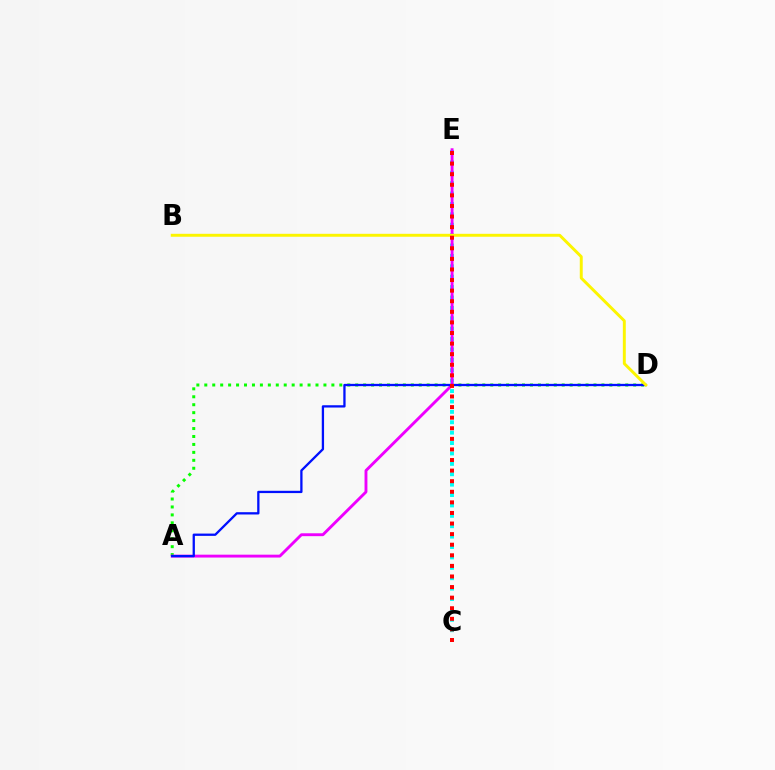{('C', 'E'): [{'color': '#00fff6', 'line_style': 'dotted', 'thickness': 2.82}, {'color': '#ff0000', 'line_style': 'dotted', 'thickness': 2.88}], ('A', 'D'): [{'color': '#08ff00', 'line_style': 'dotted', 'thickness': 2.16}, {'color': '#0010ff', 'line_style': 'solid', 'thickness': 1.65}], ('A', 'E'): [{'color': '#ee00ff', 'line_style': 'solid', 'thickness': 2.07}], ('B', 'D'): [{'color': '#fcf500', 'line_style': 'solid', 'thickness': 2.12}]}